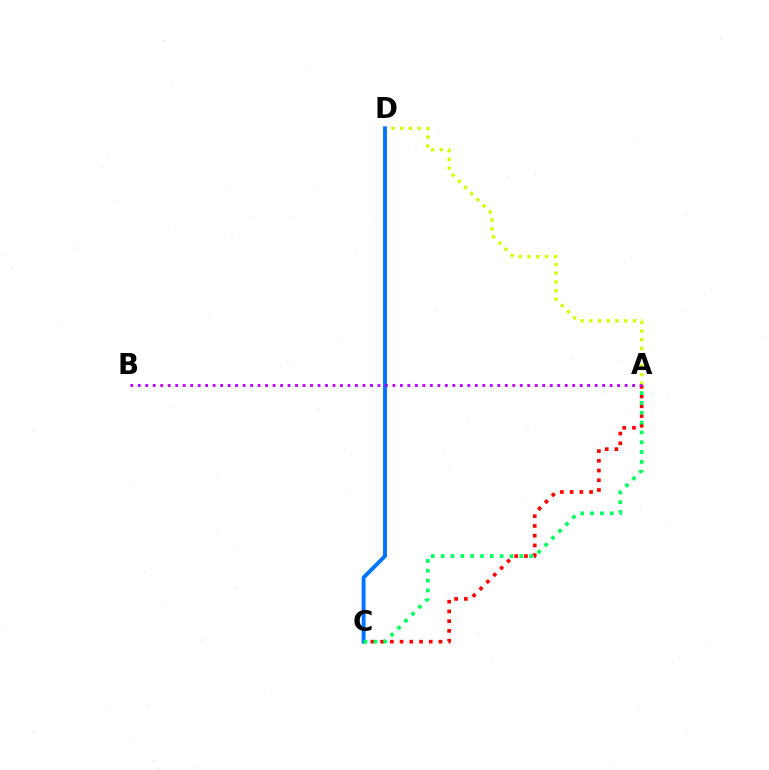{('A', 'D'): [{'color': '#d1ff00', 'line_style': 'dotted', 'thickness': 2.37}], ('A', 'C'): [{'color': '#ff0000', 'line_style': 'dotted', 'thickness': 2.64}, {'color': '#00ff5c', 'line_style': 'dotted', 'thickness': 2.67}], ('C', 'D'): [{'color': '#0074ff', 'line_style': 'solid', 'thickness': 2.81}], ('A', 'B'): [{'color': '#b900ff', 'line_style': 'dotted', 'thickness': 2.04}]}